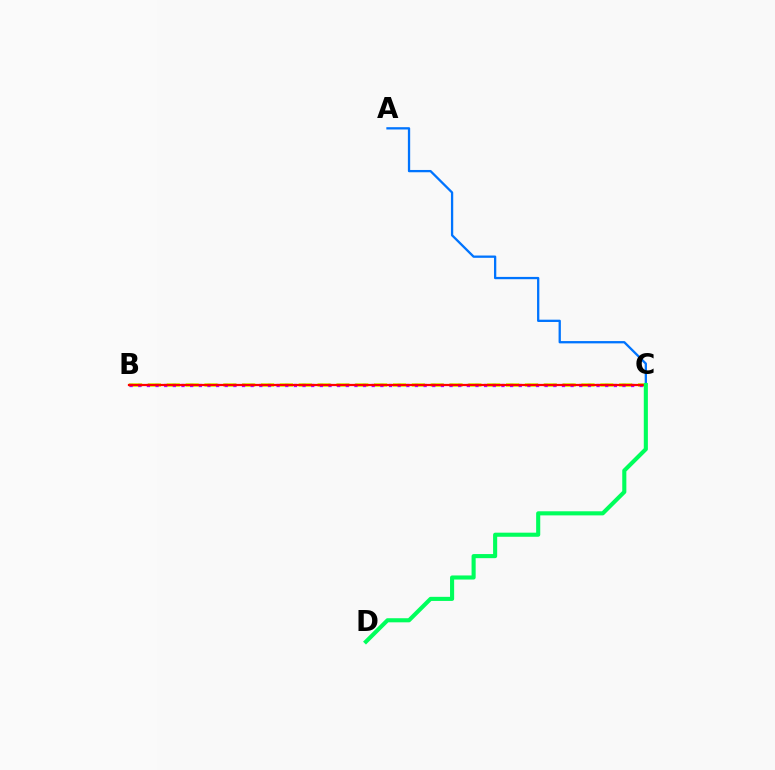{('B', 'C'): [{'color': '#d1ff00', 'line_style': 'dashed', 'thickness': 2.56}, {'color': '#b900ff', 'line_style': 'dotted', 'thickness': 2.35}, {'color': '#ff0000', 'line_style': 'solid', 'thickness': 1.61}], ('A', 'C'): [{'color': '#0074ff', 'line_style': 'solid', 'thickness': 1.65}], ('C', 'D'): [{'color': '#00ff5c', 'line_style': 'solid', 'thickness': 2.95}]}